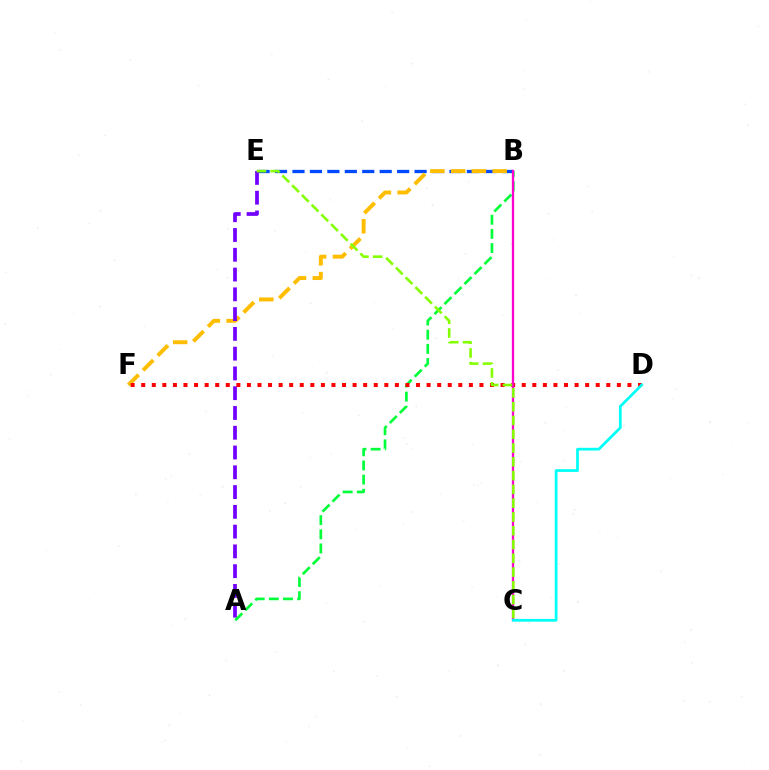{('B', 'E'): [{'color': '#004bff', 'line_style': 'dashed', 'thickness': 2.37}], ('B', 'F'): [{'color': '#ffbd00', 'line_style': 'dashed', 'thickness': 2.82}], ('A', 'E'): [{'color': '#7200ff', 'line_style': 'dashed', 'thickness': 2.69}], ('A', 'B'): [{'color': '#00ff39', 'line_style': 'dashed', 'thickness': 1.92}], ('D', 'F'): [{'color': '#ff0000', 'line_style': 'dotted', 'thickness': 2.87}], ('B', 'C'): [{'color': '#ff00cf', 'line_style': 'solid', 'thickness': 1.65}], ('C', 'D'): [{'color': '#00fff6', 'line_style': 'solid', 'thickness': 1.96}], ('C', 'E'): [{'color': '#84ff00', 'line_style': 'dashed', 'thickness': 1.87}]}